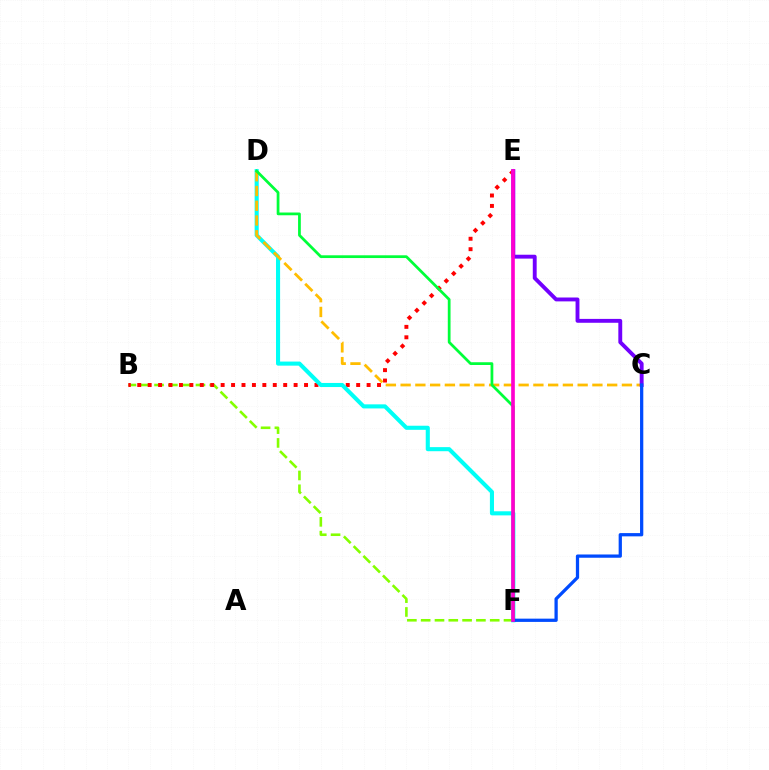{('B', 'F'): [{'color': '#84ff00', 'line_style': 'dashed', 'thickness': 1.88}], ('B', 'E'): [{'color': '#ff0000', 'line_style': 'dotted', 'thickness': 2.83}], ('D', 'F'): [{'color': '#00fff6', 'line_style': 'solid', 'thickness': 2.94}, {'color': '#00ff39', 'line_style': 'solid', 'thickness': 1.98}], ('C', 'D'): [{'color': '#ffbd00', 'line_style': 'dashed', 'thickness': 2.0}], ('C', 'E'): [{'color': '#7200ff', 'line_style': 'solid', 'thickness': 2.79}], ('C', 'F'): [{'color': '#004bff', 'line_style': 'solid', 'thickness': 2.35}], ('E', 'F'): [{'color': '#ff00cf', 'line_style': 'solid', 'thickness': 2.64}]}